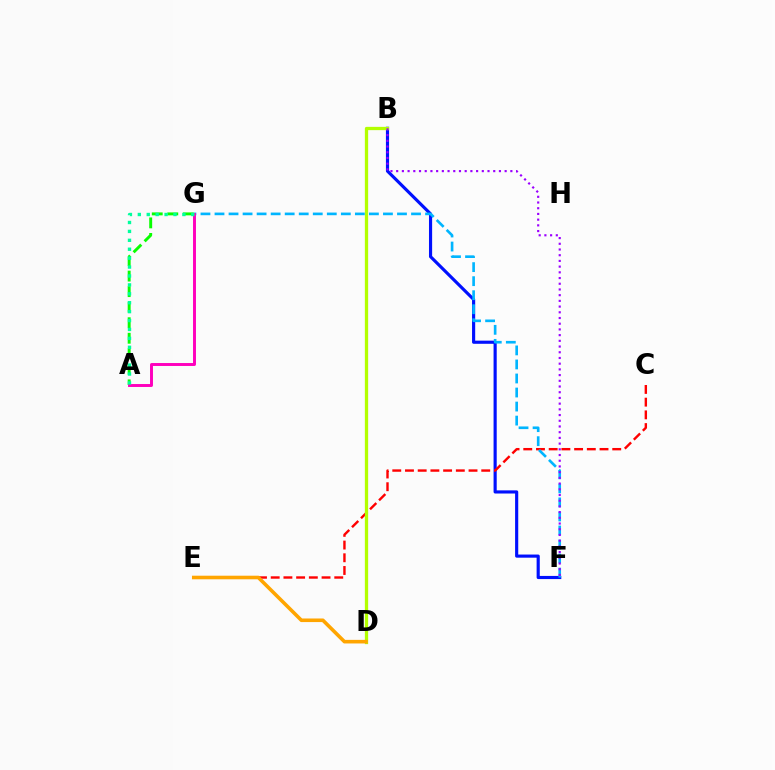{('B', 'F'): [{'color': '#0010ff', 'line_style': 'solid', 'thickness': 2.27}, {'color': '#9b00ff', 'line_style': 'dotted', 'thickness': 1.55}], ('C', 'E'): [{'color': '#ff0000', 'line_style': 'dashed', 'thickness': 1.73}], ('A', 'G'): [{'color': '#08ff00', 'line_style': 'dashed', 'thickness': 2.11}, {'color': '#ff00bd', 'line_style': 'solid', 'thickness': 2.11}, {'color': '#00ff9d', 'line_style': 'dotted', 'thickness': 2.42}], ('B', 'D'): [{'color': '#b3ff00', 'line_style': 'solid', 'thickness': 2.36}], ('D', 'E'): [{'color': '#ffa500', 'line_style': 'solid', 'thickness': 2.58}], ('F', 'G'): [{'color': '#00b5ff', 'line_style': 'dashed', 'thickness': 1.91}]}